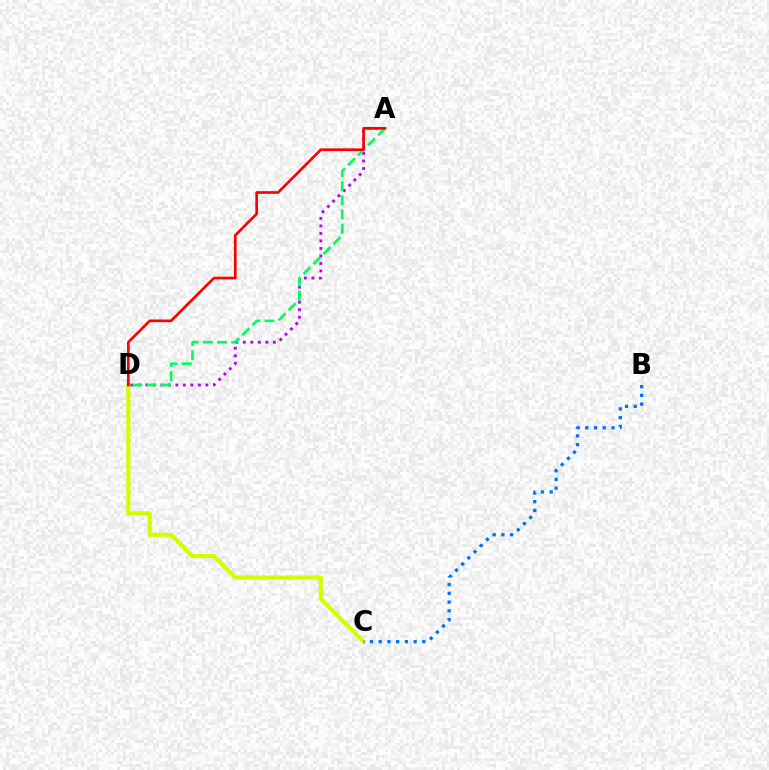{('C', 'D'): [{'color': '#d1ff00', 'line_style': 'solid', 'thickness': 2.99}], ('B', 'C'): [{'color': '#0074ff', 'line_style': 'dotted', 'thickness': 2.37}], ('A', 'D'): [{'color': '#b900ff', 'line_style': 'dotted', 'thickness': 2.04}, {'color': '#00ff5c', 'line_style': 'dashed', 'thickness': 1.92}, {'color': '#ff0000', 'line_style': 'solid', 'thickness': 1.93}]}